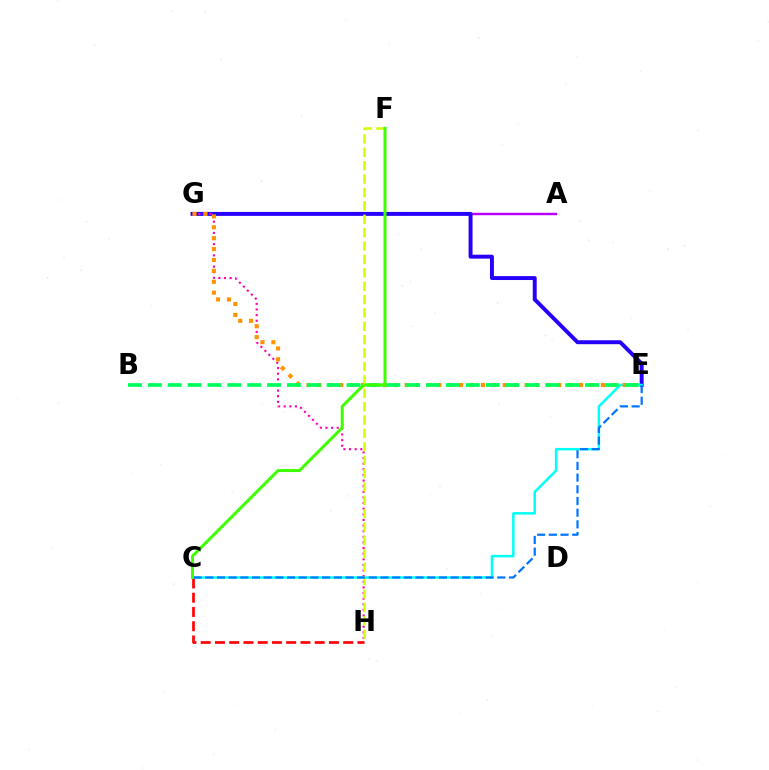{('A', 'G'): [{'color': '#b900ff', 'line_style': 'solid', 'thickness': 1.74}], ('E', 'G'): [{'color': '#2500ff', 'line_style': 'solid', 'thickness': 2.83}, {'color': '#ff9400', 'line_style': 'dotted', 'thickness': 2.96}], ('G', 'H'): [{'color': '#ff00ac', 'line_style': 'dotted', 'thickness': 1.53}], ('C', 'E'): [{'color': '#00fff6', 'line_style': 'solid', 'thickness': 1.79}, {'color': '#0074ff', 'line_style': 'dashed', 'thickness': 1.59}], ('C', 'H'): [{'color': '#ff0000', 'line_style': 'dashed', 'thickness': 1.94}], ('F', 'H'): [{'color': '#d1ff00', 'line_style': 'dashed', 'thickness': 1.82}], ('B', 'E'): [{'color': '#00ff5c', 'line_style': 'dashed', 'thickness': 2.7}], ('C', 'F'): [{'color': '#3dff00', 'line_style': 'solid', 'thickness': 2.17}]}